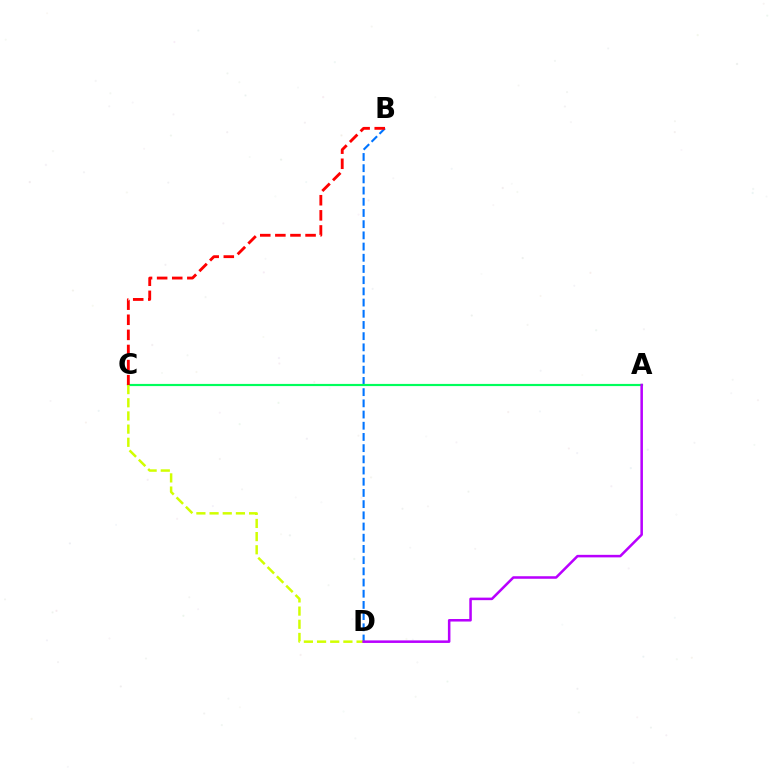{('B', 'D'): [{'color': '#0074ff', 'line_style': 'dashed', 'thickness': 1.52}], ('A', 'C'): [{'color': '#00ff5c', 'line_style': 'solid', 'thickness': 1.56}], ('C', 'D'): [{'color': '#d1ff00', 'line_style': 'dashed', 'thickness': 1.79}], ('A', 'D'): [{'color': '#b900ff', 'line_style': 'solid', 'thickness': 1.82}], ('B', 'C'): [{'color': '#ff0000', 'line_style': 'dashed', 'thickness': 2.05}]}